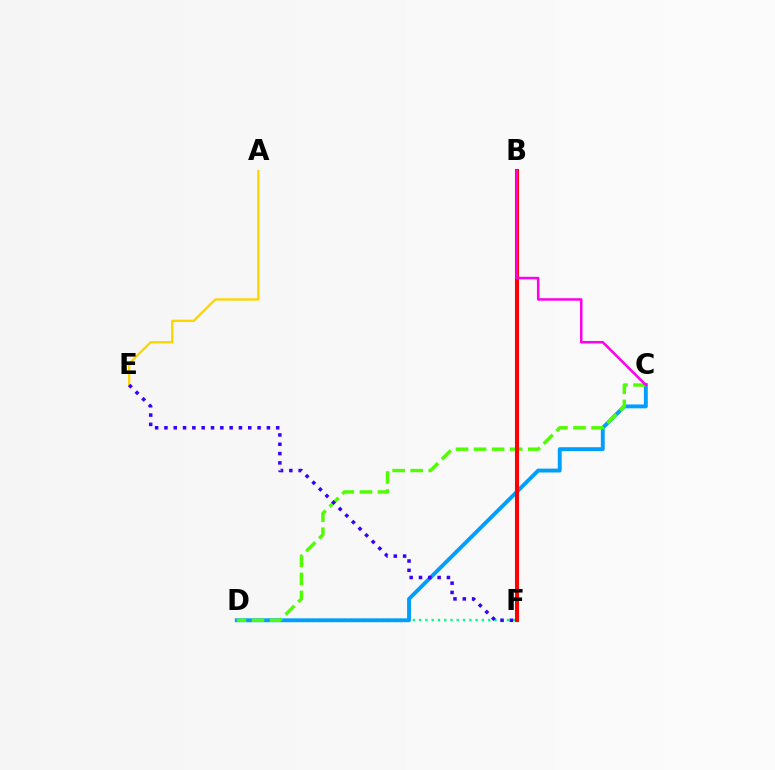{('D', 'F'): [{'color': '#00ff86', 'line_style': 'dotted', 'thickness': 1.7}], ('A', 'E'): [{'color': '#ffd500', 'line_style': 'solid', 'thickness': 1.7}], ('C', 'D'): [{'color': '#009eff', 'line_style': 'solid', 'thickness': 2.8}, {'color': '#4fff00', 'line_style': 'dashed', 'thickness': 2.45}], ('B', 'F'): [{'color': '#ff0000', 'line_style': 'solid', 'thickness': 2.93}], ('E', 'F'): [{'color': '#3700ff', 'line_style': 'dotted', 'thickness': 2.53}], ('B', 'C'): [{'color': '#ff00ed', 'line_style': 'solid', 'thickness': 1.81}]}